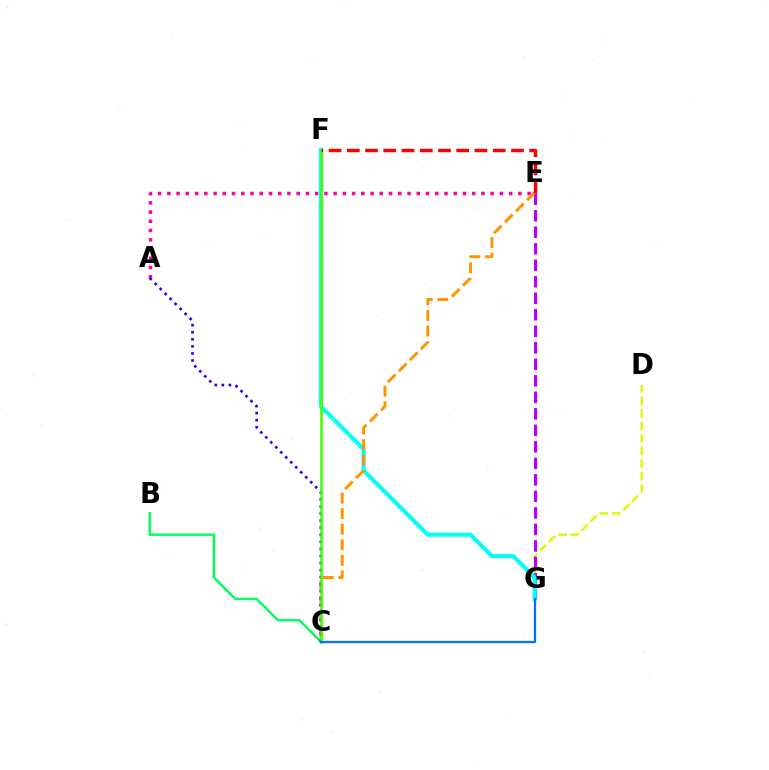{('D', 'G'): [{'color': '#d1ff00', 'line_style': 'dashed', 'thickness': 1.7}], ('B', 'C'): [{'color': '#00ff5c', 'line_style': 'solid', 'thickness': 1.74}], ('A', 'E'): [{'color': '#ff00ac', 'line_style': 'dotted', 'thickness': 2.51}], ('E', 'G'): [{'color': '#b900ff', 'line_style': 'dashed', 'thickness': 2.24}], ('F', 'G'): [{'color': '#00fff6', 'line_style': 'solid', 'thickness': 2.88}], ('C', 'E'): [{'color': '#ff9400', 'line_style': 'dashed', 'thickness': 2.12}], ('A', 'C'): [{'color': '#2500ff', 'line_style': 'dotted', 'thickness': 1.92}], ('C', 'F'): [{'color': '#3dff00', 'line_style': 'solid', 'thickness': 1.8}], ('C', 'G'): [{'color': '#0074ff', 'line_style': 'solid', 'thickness': 1.66}], ('E', 'F'): [{'color': '#ff0000', 'line_style': 'dashed', 'thickness': 2.48}]}